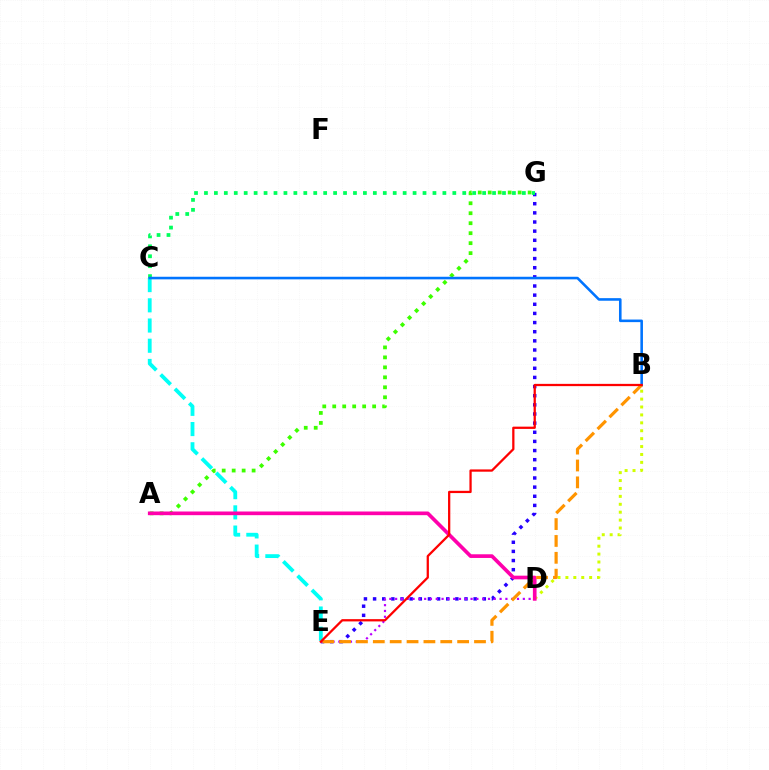{('A', 'G'): [{'color': '#3dff00', 'line_style': 'dotted', 'thickness': 2.71}], ('B', 'D'): [{'color': '#d1ff00', 'line_style': 'dotted', 'thickness': 2.15}], ('E', 'G'): [{'color': '#2500ff', 'line_style': 'dotted', 'thickness': 2.48}], ('C', 'G'): [{'color': '#00ff5c', 'line_style': 'dotted', 'thickness': 2.7}], ('D', 'E'): [{'color': '#b900ff', 'line_style': 'dotted', 'thickness': 1.58}], ('C', 'E'): [{'color': '#00fff6', 'line_style': 'dashed', 'thickness': 2.75}], ('A', 'D'): [{'color': '#ff00ac', 'line_style': 'solid', 'thickness': 2.65}], ('B', 'C'): [{'color': '#0074ff', 'line_style': 'solid', 'thickness': 1.86}], ('B', 'E'): [{'color': '#ff9400', 'line_style': 'dashed', 'thickness': 2.29}, {'color': '#ff0000', 'line_style': 'solid', 'thickness': 1.63}]}